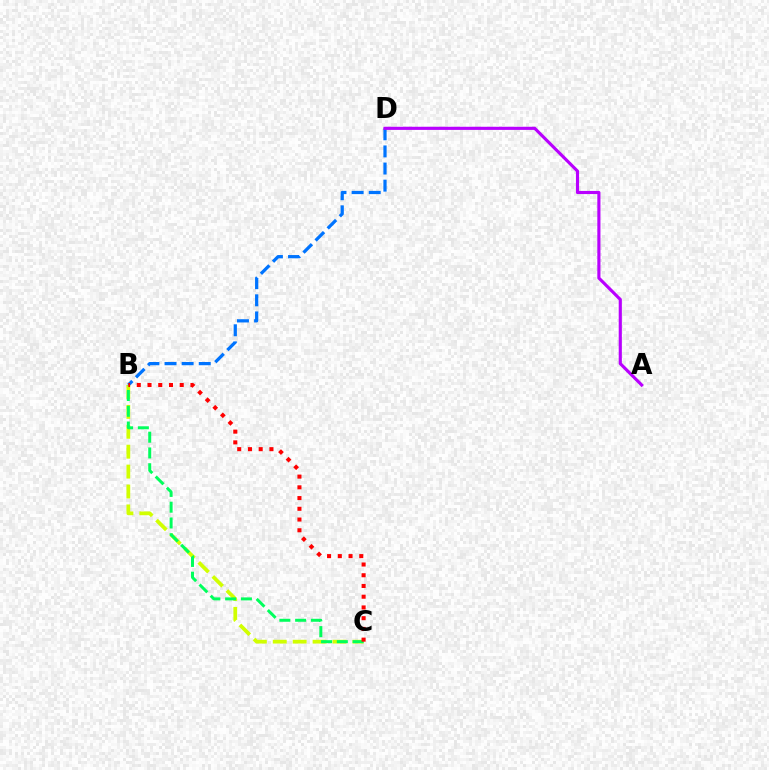{('B', 'C'): [{'color': '#d1ff00', 'line_style': 'dashed', 'thickness': 2.7}, {'color': '#00ff5c', 'line_style': 'dashed', 'thickness': 2.14}, {'color': '#ff0000', 'line_style': 'dotted', 'thickness': 2.92}], ('B', 'D'): [{'color': '#0074ff', 'line_style': 'dashed', 'thickness': 2.33}], ('A', 'D'): [{'color': '#b900ff', 'line_style': 'solid', 'thickness': 2.26}]}